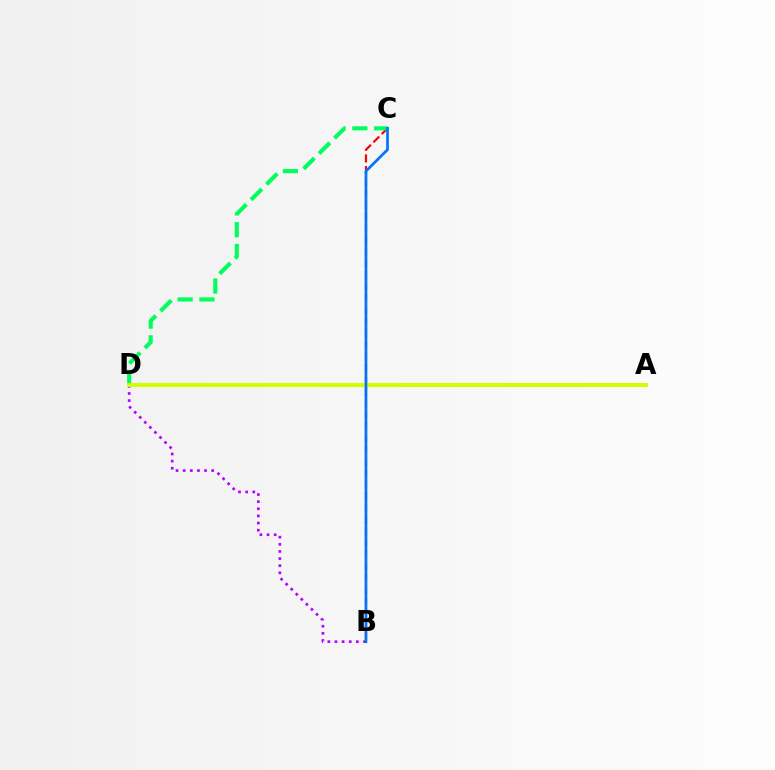{('B', 'D'): [{'color': '#b900ff', 'line_style': 'dotted', 'thickness': 1.94}], ('B', 'C'): [{'color': '#ff0000', 'line_style': 'dashed', 'thickness': 1.58}, {'color': '#0074ff', 'line_style': 'solid', 'thickness': 1.94}], ('C', 'D'): [{'color': '#00ff5c', 'line_style': 'dashed', 'thickness': 2.96}], ('A', 'D'): [{'color': '#d1ff00', 'line_style': 'solid', 'thickness': 2.86}]}